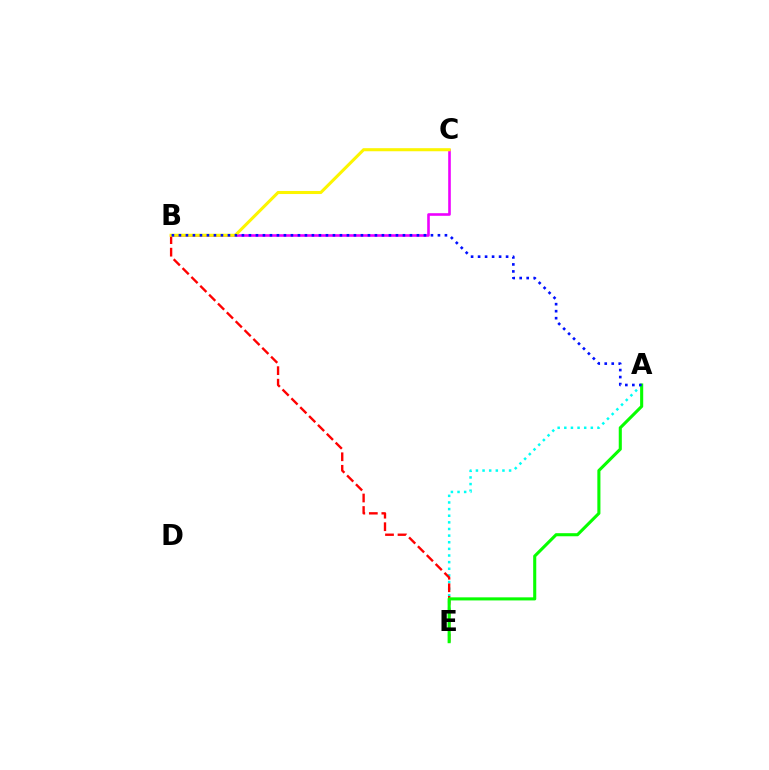{('A', 'E'): [{'color': '#00fff6', 'line_style': 'dotted', 'thickness': 1.8}, {'color': '#08ff00', 'line_style': 'solid', 'thickness': 2.22}], ('B', 'C'): [{'color': '#ee00ff', 'line_style': 'solid', 'thickness': 1.88}, {'color': '#fcf500', 'line_style': 'solid', 'thickness': 2.2}], ('B', 'E'): [{'color': '#ff0000', 'line_style': 'dashed', 'thickness': 1.7}], ('A', 'B'): [{'color': '#0010ff', 'line_style': 'dotted', 'thickness': 1.9}]}